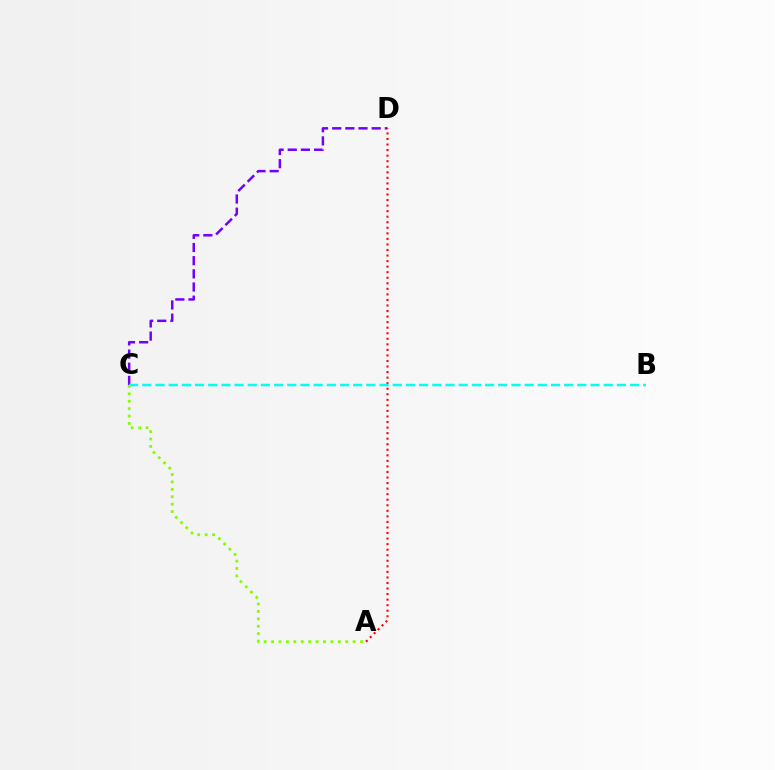{('C', 'D'): [{'color': '#7200ff', 'line_style': 'dashed', 'thickness': 1.79}], ('A', 'D'): [{'color': '#ff0000', 'line_style': 'dotted', 'thickness': 1.51}], ('B', 'C'): [{'color': '#00fff6', 'line_style': 'dashed', 'thickness': 1.79}], ('A', 'C'): [{'color': '#84ff00', 'line_style': 'dotted', 'thickness': 2.01}]}